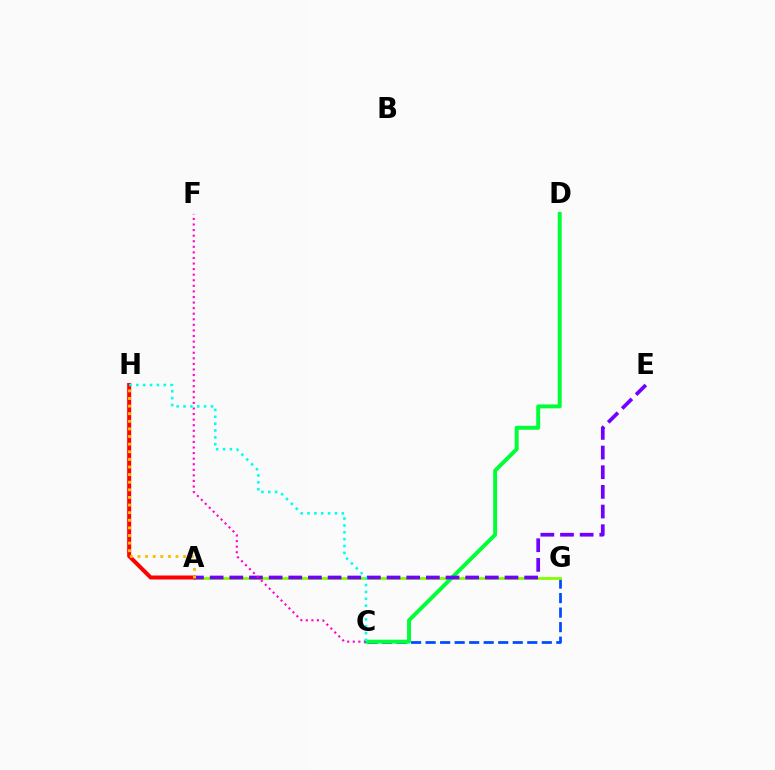{('C', 'G'): [{'color': '#004bff', 'line_style': 'dashed', 'thickness': 1.97}], ('A', 'G'): [{'color': '#84ff00', 'line_style': 'solid', 'thickness': 2.05}], ('A', 'H'): [{'color': '#ff0000', 'line_style': 'solid', 'thickness': 2.89}, {'color': '#ffbd00', 'line_style': 'dotted', 'thickness': 2.07}], ('C', 'D'): [{'color': '#00ff39', 'line_style': 'solid', 'thickness': 2.83}], ('A', 'E'): [{'color': '#7200ff', 'line_style': 'dashed', 'thickness': 2.67}], ('C', 'F'): [{'color': '#ff00cf', 'line_style': 'dotted', 'thickness': 1.51}], ('C', 'H'): [{'color': '#00fff6', 'line_style': 'dotted', 'thickness': 1.86}]}